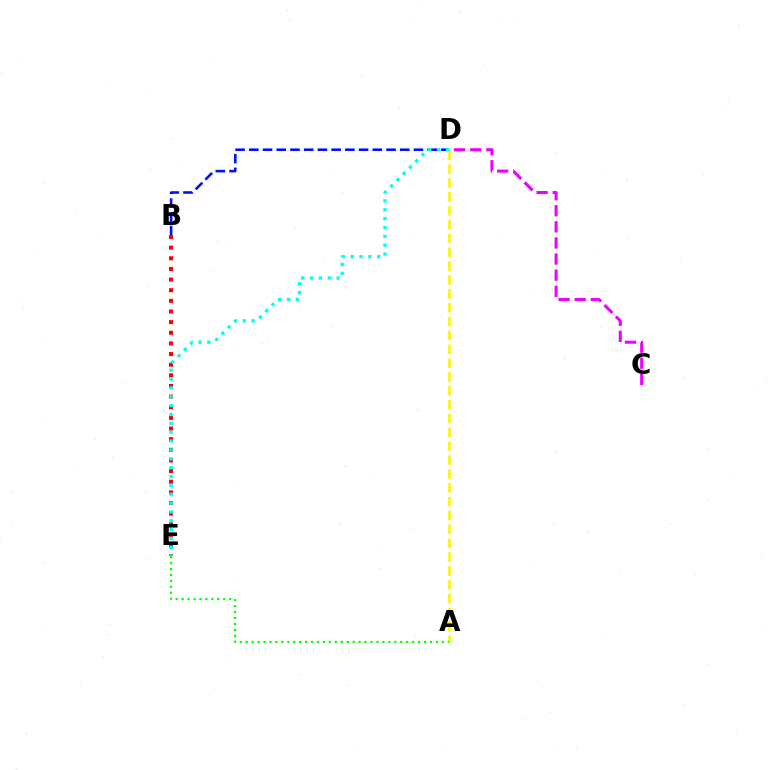{('A', 'D'): [{'color': '#fcf500', 'line_style': 'dashed', 'thickness': 1.88}], ('B', 'D'): [{'color': '#0010ff', 'line_style': 'dashed', 'thickness': 1.86}], ('B', 'E'): [{'color': '#ff0000', 'line_style': 'dotted', 'thickness': 2.89}], ('D', 'E'): [{'color': '#00fff6', 'line_style': 'dotted', 'thickness': 2.41}], ('C', 'D'): [{'color': '#ee00ff', 'line_style': 'dashed', 'thickness': 2.19}], ('A', 'E'): [{'color': '#08ff00', 'line_style': 'dotted', 'thickness': 1.62}]}